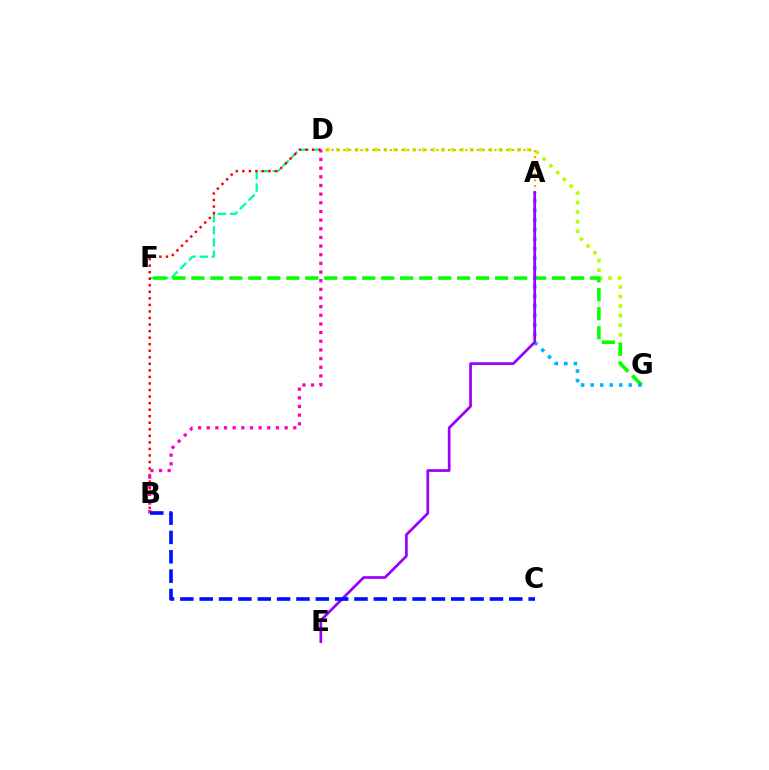{('D', 'F'): [{'color': '#00ff9d', 'line_style': 'dashed', 'thickness': 1.65}], ('D', 'G'): [{'color': '#b3ff00', 'line_style': 'dotted', 'thickness': 2.6}], ('A', 'D'): [{'color': '#ffa500', 'line_style': 'dotted', 'thickness': 1.58}], ('B', 'D'): [{'color': '#ff0000', 'line_style': 'dotted', 'thickness': 1.78}, {'color': '#ff00bd', 'line_style': 'dotted', 'thickness': 2.35}], ('F', 'G'): [{'color': '#08ff00', 'line_style': 'dashed', 'thickness': 2.58}], ('A', 'G'): [{'color': '#00b5ff', 'line_style': 'dotted', 'thickness': 2.59}], ('A', 'E'): [{'color': '#9b00ff', 'line_style': 'solid', 'thickness': 1.96}], ('B', 'C'): [{'color': '#0010ff', 'line_style': 'dashed', 'thickness': 2.63}]}